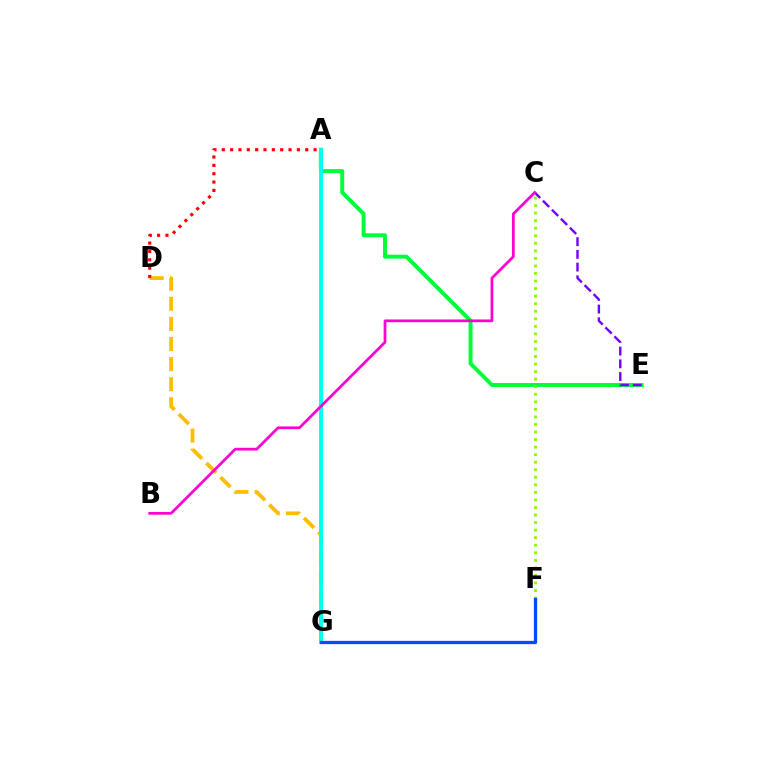{('A', 'E'): [{'color': '#00ff39', 'line_style': 'solid', 'thickness': 2.85}], ('D', 'G'): [{'color': '#ffbd00', 'line_style': 'dashed', 'thickness': 2.73}], ('A', 'D'): [{'color': '#ff0000', 'line_style': 'dotted', 'thickness': 2.27}], ('C', 'F'): [{'color': '#84ff00', 'line_style': 'dotted', 'thickness': 2.05}], ('C', 'E'): [{'color': '#7200ff', 'line_style': 'dashed', 'thickness': 1.73}], ('A', 'G'): [{'color': '#00fff6', 'line_style': 'solid', 'thickness': 2.82}], ('B', 'C'): [{'color': '#ff00cf', 'line_style': 'solid', 'thickness': 1.97}], ('F', 'G'): [{'color': '#004bff', 'line_style': 'solid', 'thickness': 2.36}]}